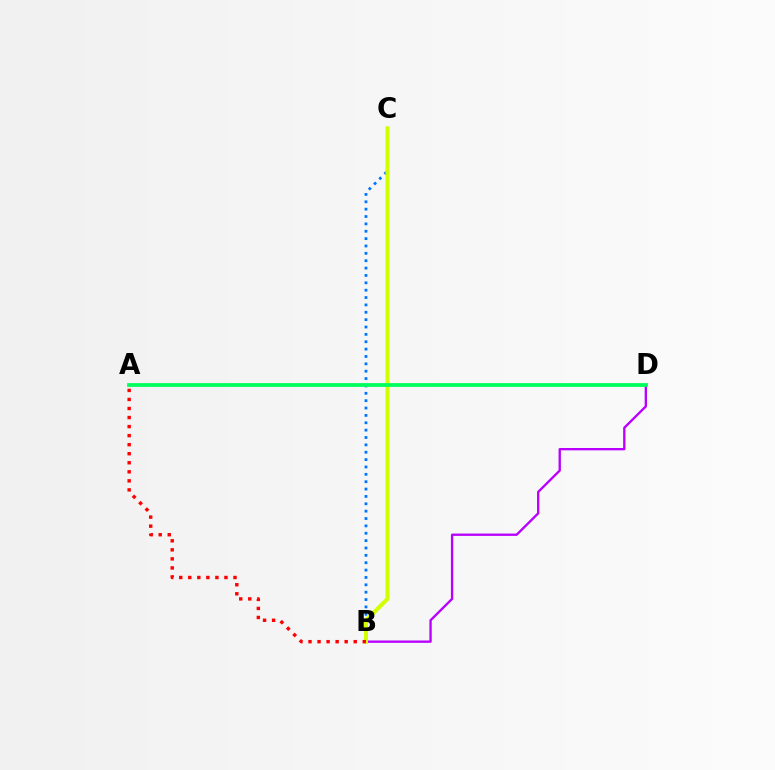{('B', 'D'): [{'color': '#b900ff', 'line_style': 'solid', 'thickness': 1.69}], ('B', 'C'): [{'color': '#0074ff', 'line_style': 'dotted', 'thickness': 2.0}, {'color': '#d1ff00', 'line_style': 'solid', 'thickness': 2.91}], ('A', 'B'): [{'color': '#ff0000', 'line_style': 'dotted', 'thickness': 2.46}], ('A', 'D'): [{'color': '#00ff5c', 'line_style': 'solid', 'thickness': 2.71}]}